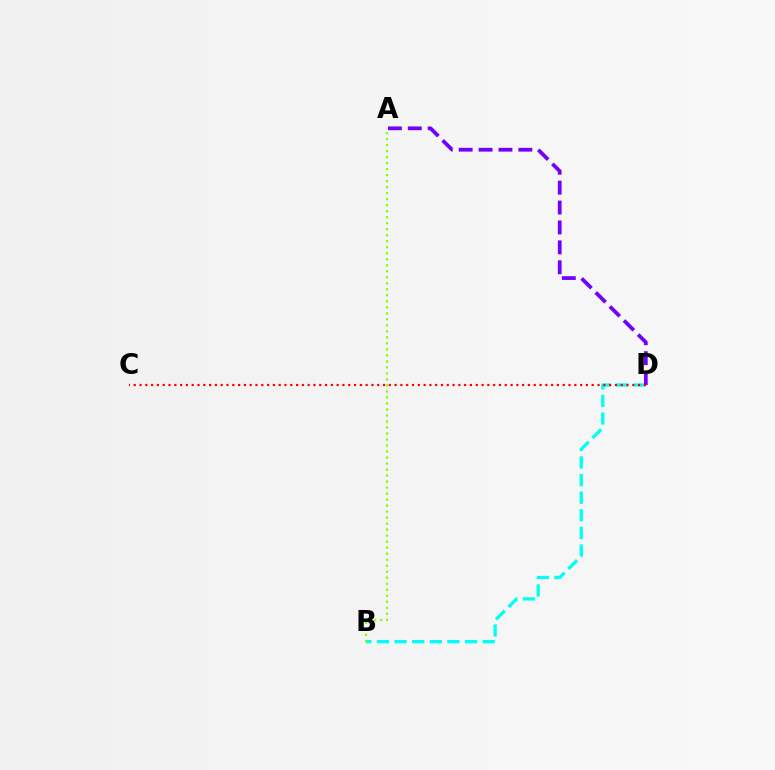{('B', 'D'): [{'color': '#00fff6', 'line_style': 'dashed', 'thickness': 2.39}], ('A', 'B'): [{'color': '#84ff00', 'line_style': 'dotted', 'thickness': 1.63}], ('A', 'D'): [{'color': '#7200ff', 'line_style': 'dashed', 'thickness': 2.7}], ('C', 'D'): [{'color': '#ff0000', 'line_style': 'dotted', 'thickness': 1.58}]}